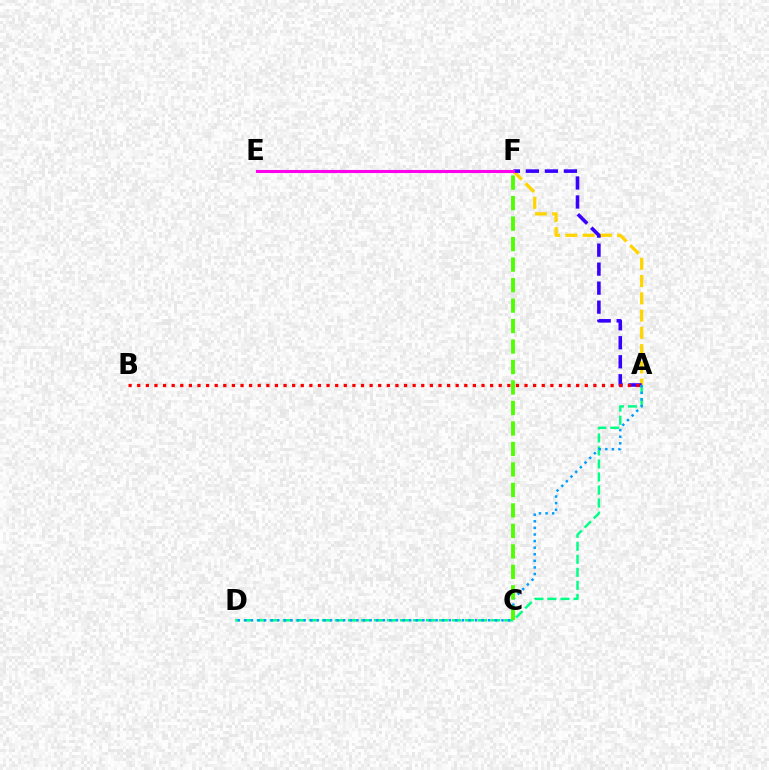{('A', 'F'): [{'color': '#ffd500', 'line_style': 'dashed', 'thickness': 2.35}, {'color': '#3700ff', 'line_style': 'dashed', 'thickness': 2.58}], ('A', 'B'): [{'color': '#ff0000', 'line_style': 'dotted', 'thickness': 2.34}], ('A', 'D'): [{'color': '#00ff86', 'line_style': 'dashed', 'thickness': 1.77}, {'color': '#009eff', 'line_style': 'dotted', 'thickness': 1.79}], ('E', 'F'): [{'color': '#ff00ed', 'line_style': 'solid', 'thickness': 2.21}], ('C', 'F'): [{'color': '#4fff00', 'line_style': 'dashed', 'thickness': 2.78}]}